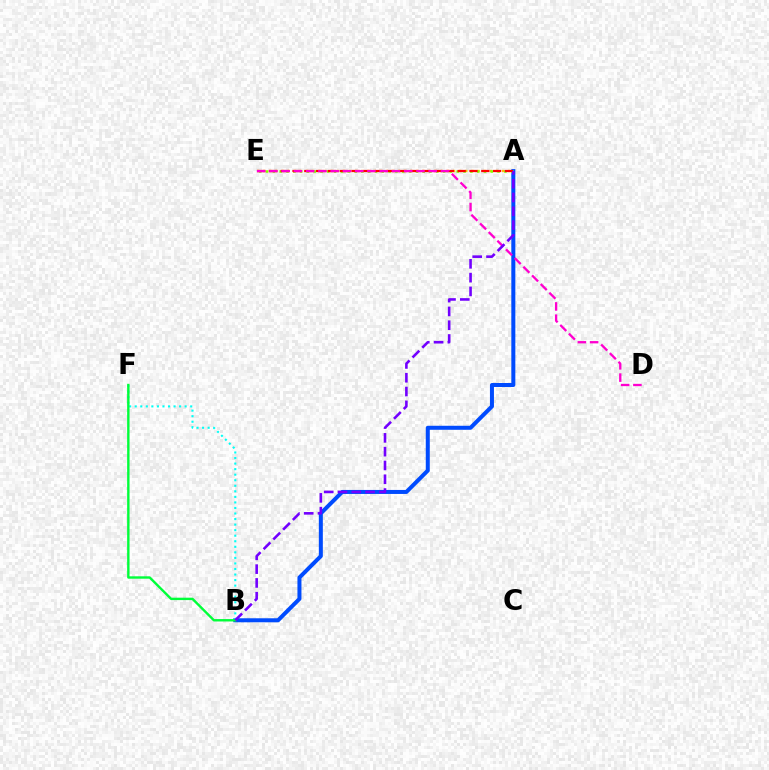{('A', 'B'): [{'color': '#004bff', 'line_style': 'solid', 'thickness': 2.89}, {'color': '#7200ff', 'line_style': 'dashed', 'thickness': 1.87}], ('B', 'F'): [{'color': '#00fff6', 'line_style': 'dotted', 'thickness': 1.51}, {'color': '#00ff39', 'line_style': 'solid', 'thickness': 1.72}], ('A', 'E'): [{'color': '#ffbd00', 'line_style': 'dotted', 'thickness': 1.66}, {'color': '#84ff00', 'line_style': 'dotted', 'thickness': 1.85}, {'color': '#ff0000', 'line_style': 'dashed', 'thickness': 1.6}], ('D', 'E'): [{'color': '#ff00cf', 'line_style': 'dashed', 'thickness': 1.66}]}